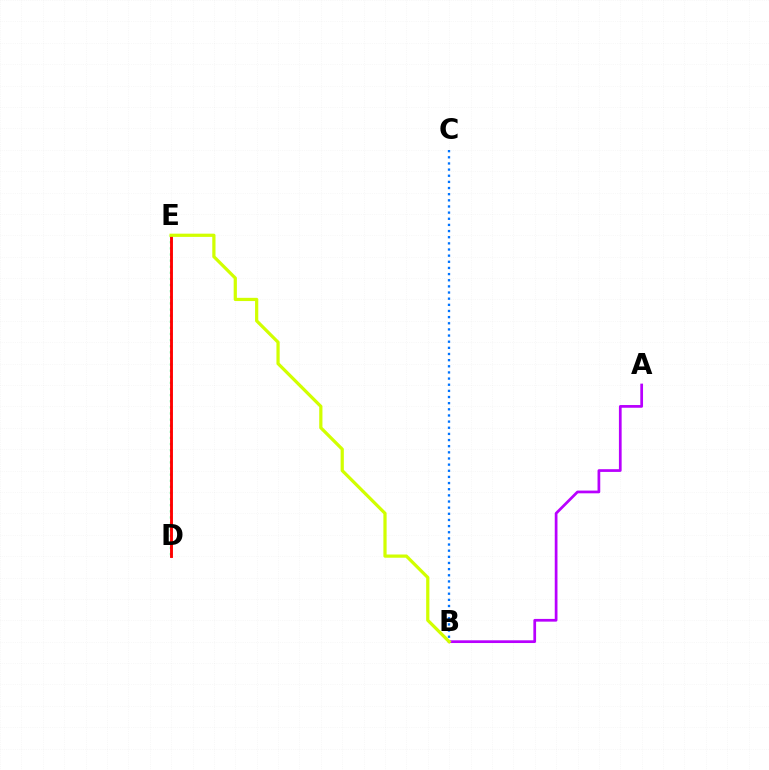{('A', 'B'): [{'color': '#b900ff', 'line_style': 'solid', 'thickness': 1.96}], ('D', 'E'): [{'color': '#00ff5c', 'line_style': 'dotted', 'thickness': 1.66}, {'color': '#ff0000', 'line_style': 'solid', 'thickness': 2.08}], ('B', 'C'): [{'color': '#0074ff', 'line_style': 'dotted', 'thickness': 1.67}], ('B', 'E'): [{'color': '#d1ff00', 'line_style': 'solid', 'thickness': 2.32}]}